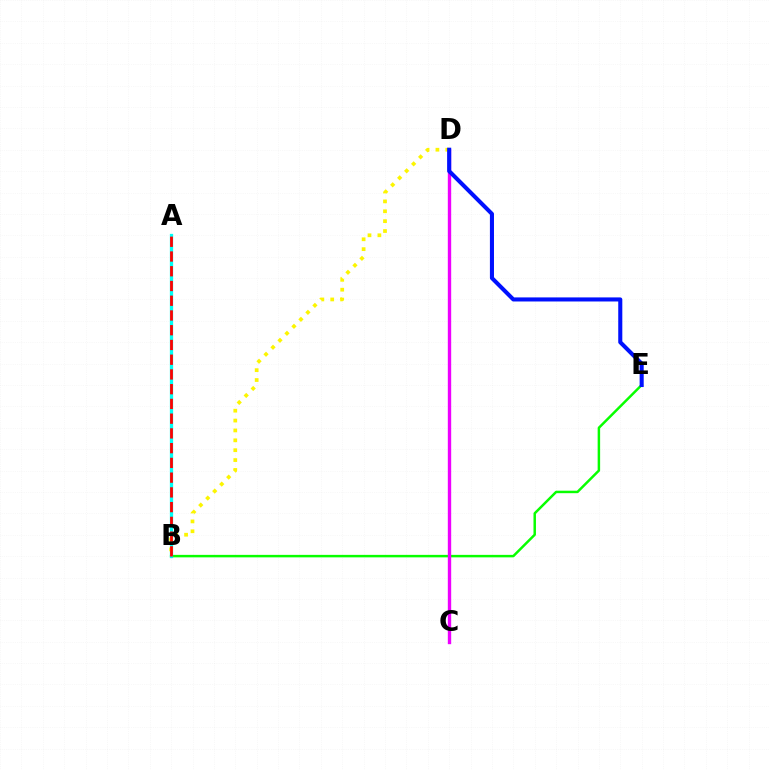{('B', 'E'): [{'color': '#08ff00', 'line_style': 'solid', 'thickness': 1.79}], ('C', 'D'): [{'color': '#ee00ff', 'line_style': 'solid', 'thickness': 2.43}], ('A', 'B'): [{'color': '#00fff6', 'line_style': 'solid', 'thickness': 2.36}, {'color': '#ff0000', 'line_style': 'dashed', 'thickness': 2.0}], ('B', 'D'): [{'color': '#fcf500', 'line_style': 'dotted', 'thickness': 2.68}], ('D', 'E'): [{'color': '#0010ff', 'line_style': 'solid', 'thickness': 2.93}]}